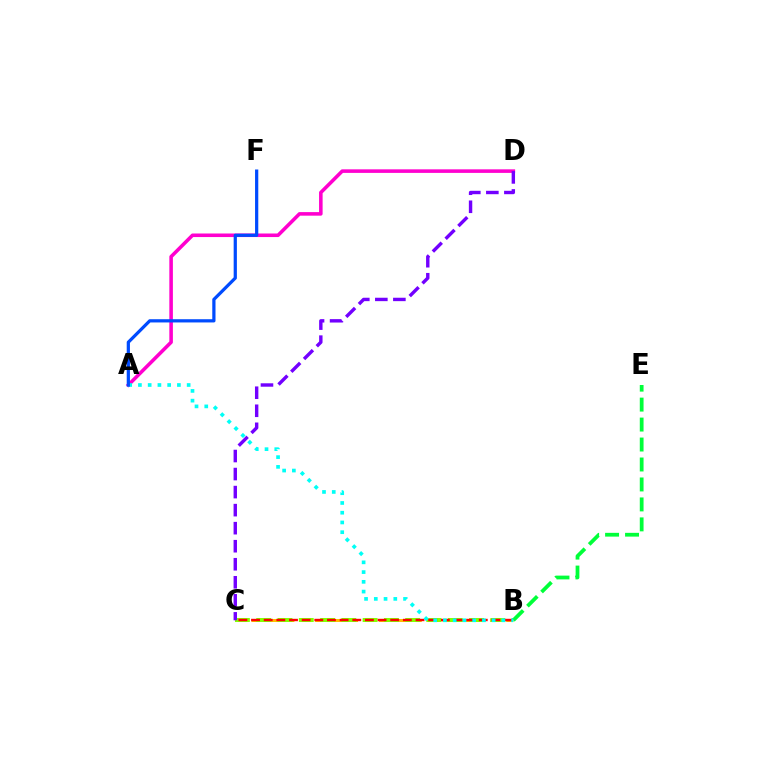{('B', 'C'): [{'color': '#ffbd00', 'line_style': 'dashed', 'thickness': 2.16}, {'color': '#84ff00', 'line_style': 'dashed', 'thickness': 2.89}, {'color': '#ff0000', 'line_style': 'dashed', 'thickness': 1.72}], ('A', 'D'): [{'color': '#ff00cf', 'line_style': 'solid', 'thickness': 2.57}], ('B', 'E'): [{'color': '#00ff39', 'line_style': 'dashed', 'thickness': 2.71}], ('A', 'B'): [{'color': '#00fff6', 'line_style': 'dotted', 'thickness': 2.65}], ('C', 'D'): [{'color': '#7200ff', 'line_style': 'dashed', 'thickness': 2.45}], ('A', 'F'): [{'color': '#004bff', 'line_style': 'solid', 'thickness': 2.32}]}